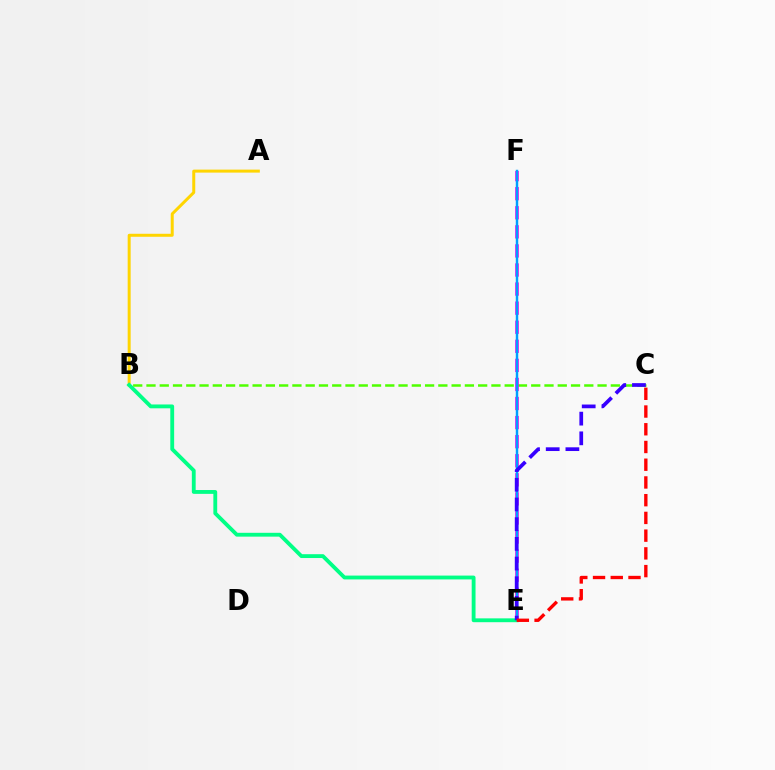{('B', 'C'): [{'color': '#4fff00', 'line_style': 'dashed', 'thickness': 1.8}], ('E', 'F'): [{'color': '#ff00ed', 'line_style': 'dashed', 'thickness': 2.59}, {'color': '#009eff', 'line_style': 'solid', 'thickness': 1.77}], ('A', 'B'): [{'color': '#ffd500', 'line_style': 'solid', 'thickness': 2.16}], ('B', 'E'): [{'color': '#00ff86', 'line_style': 'solid', 'thickness': 2.76}], ('C', 'E'): [{'color': '#3700ff', 'line_style': 'dashed', 'thickness': 2.68}, {'color': '#ff0000', 'line_style': 'dashed', 'thickness': 2.41}]}